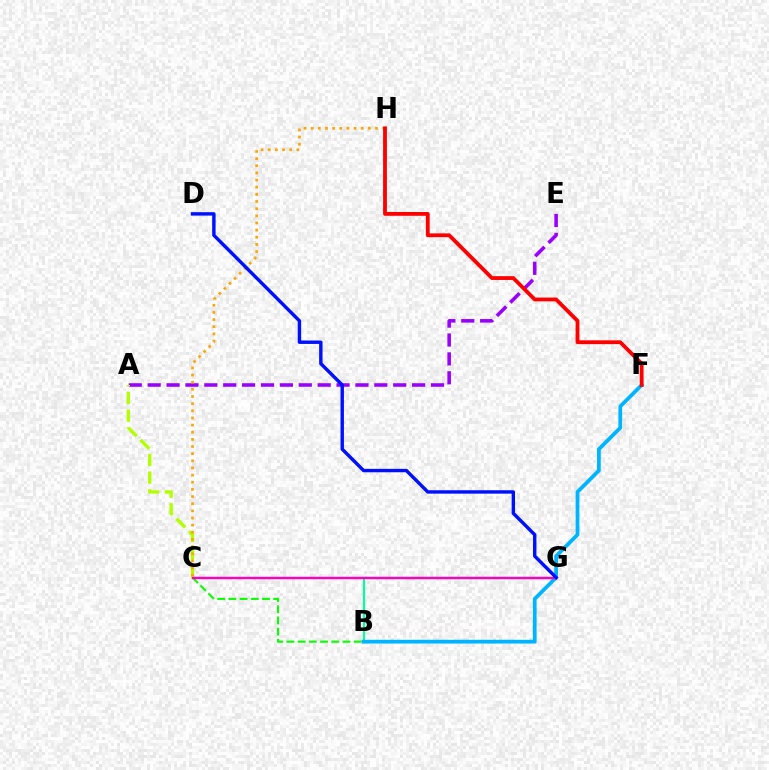{('B', 'G'): [{'color': '#00ff9d', 'line_style': 'solid', 'thickness': 1.54}], ('B', 'C'): [{'color': '#08ff00', 'line_style': 'dashed', 'thickness': 1.52}], ('A', 'E'): [{'color': '#9b00ff', 'line_style': 'dashed', 'thickness': 2.57}], ('A', 'C'): [{'color': '#b3ff00', 'line_style': 'dashed', 'thickness': 2.41}], ('B', 'F'): [{'color': '#00b5ff', 'line_style': 'solid', 'thickness': 2.71}], ('C', 'G'): [{'color': '#ff00bd', 'line_style': 'solid', 'thickness': 1.76}], ('C', 'H'): [{'color': '#ffa500', 'line_style': 'dotted', 'thickness': 1.94}], ('D', 'G'): [{'color': '#0010ff', 'line_style': 'solid', 'thickness': 2.46}], ('F', 'H'): [{'color': '#ff0000', 'line_style': 'solid', 'thickness': 2.74}]}